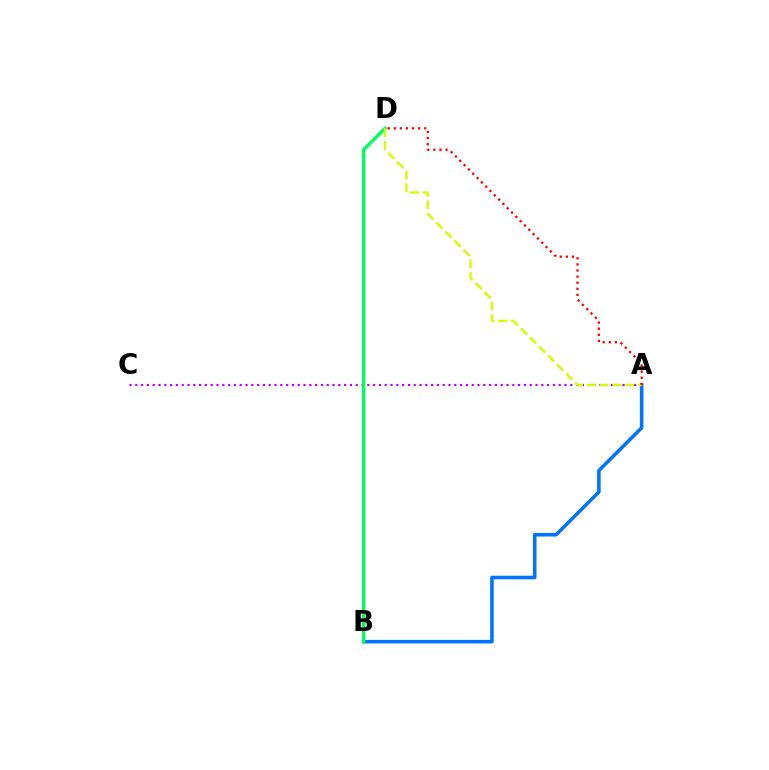{('A', 'B'): [{'color': '#0074ff', 'line_style': 'solid', 'thickness': 2.56}], ('A', 'C'): [{'color': '#b900ff', 'line_style': 'dotted', 'thickness': 1.58}], ('B', 'D'): [{'color': '#00ff5c', 'line_style': 'solid', 'thickness': 2.42}], ('A', 'D'): [{'color': '#d1ff00', 'line_style': 'dashed', 'thickness': 1.74}, {'color': '#ff0000', 'line_style': 'dotted', 'thickness': 1.66}]}